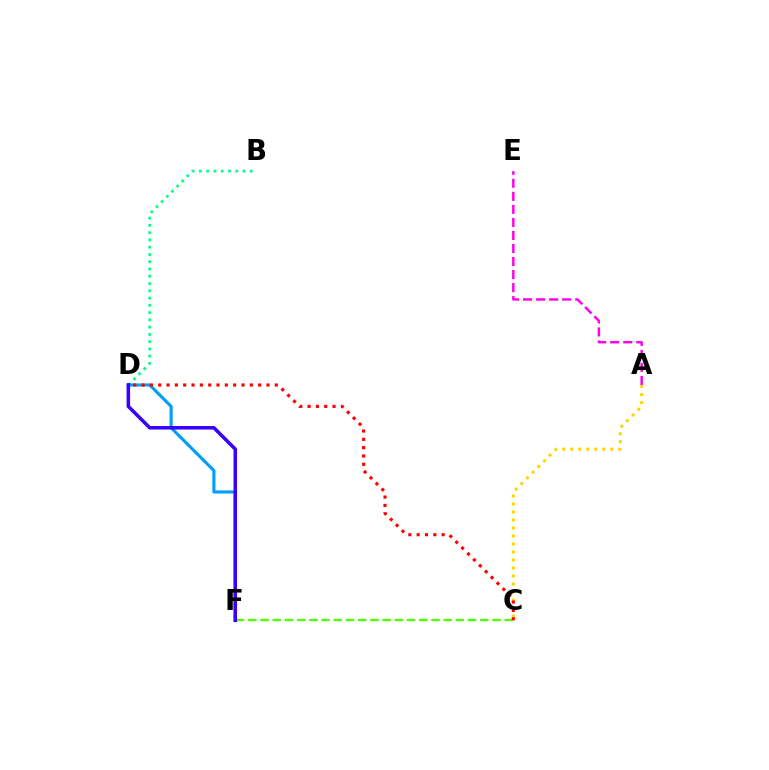{('A', 'C'): [{'color': '#ffd500', 'line_style': 'dotted', 'thickness': 2.18}], ('B', 'D'): [{'color': '#00ff86', 'line_style': 'dotted', 'thickness': 1.97}], ('D', 'F'): [{'color': '#009eff', 'line_style': 'solid', 'thickness': 2.24}, {'color': '#3700ff', 'line_style': 'solid', 'thickness': 2.54}], ('C', 'F'): [{'color': '#4fff00', 'line_style': 'dashed', 'thickness': 1.66}], ('C', 'D'): [{'color': '#ff0000', 'line_style': 'dotted', 'thickness': 2.26}], ('A', 'E'): [{'color': '#ff00ed', 'line_style': 'dashed', 'thickness': 1.77}]}